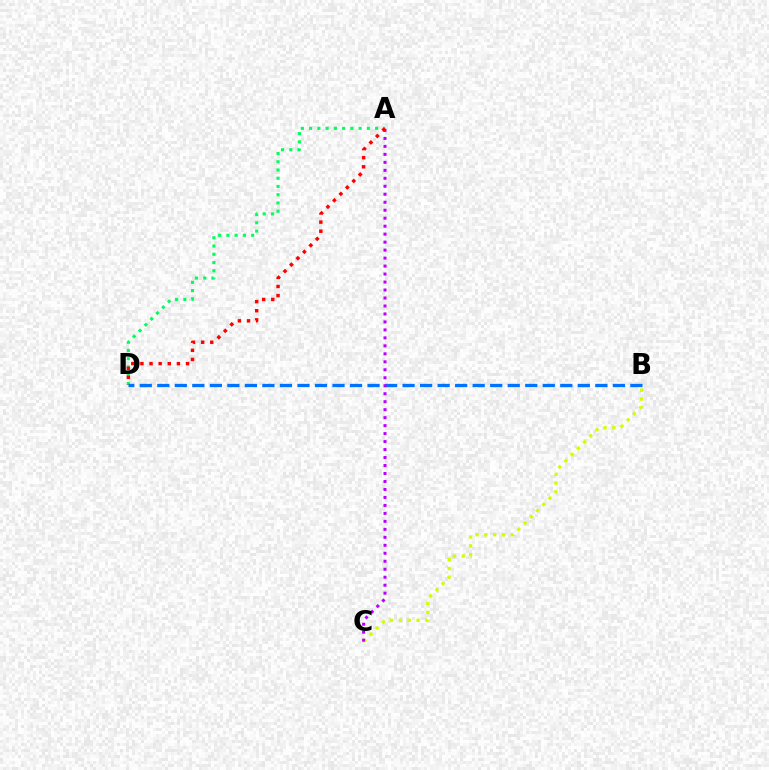{('B', 'C'): [{'color': '#d1ff00', 'line_style': 'dotted', 'thickness': 2.39}], ('A', 'D'): [{'color': '#00ff5c', 'line_style': 'dotted', 'thickness': 2.24}, {'color': '#ff0000', 'line_style': 'dotted', 'thickness': 2.48}], ('B', 'D'): [{'color': '#0074ff', 'line_style': 'dashed', 'thickness': 2.38}], ('A', 'C'): [{'color': '#b900ff', 'line_style': 'dotted', 'thickness': 2.17}]}